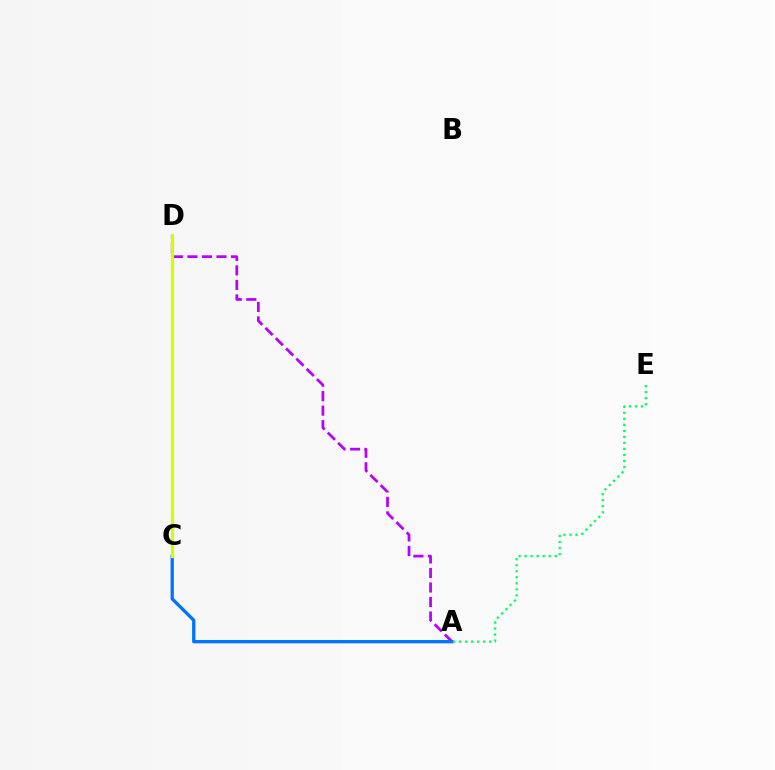{('C', 'D'): [{'color': '#ff0000', 'line_style': 'dashed', 'thickness': 2.02}, {'color': '#d1ff00', 'line_style': 'solid', 'thickness': 2.31}], ('A', 'D'): [{'color': '#b900ff', 'line_style': 'dashed', 'thickness': 1.97}], ('A', 'C'): [{'color': '#0074ff', 'line_style': 'solid', 'thickness': 2.38}], ('A', 'E'): [{'color': '#00ff5c', 'line_style': 'dotted', 'thickness': 1.64}]}